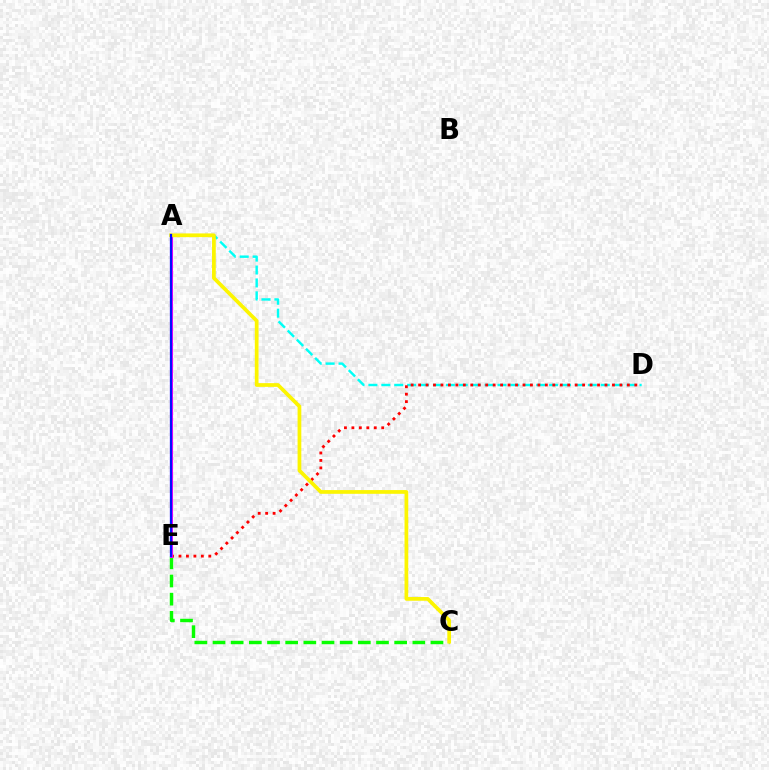{('C', 'E'): [{'color': '#08ff00', 'line_style': 'dashed', 'thickness': 2.47}], ('A', 'D'): [{'color': '#00fff6', 'line_style': 'dashed', 'thickness': 1.75}], ('D', 'E'): [{'color': '#ff0000', 'line_style': 'dotted', 'thickness': 2.03}], ('A', 'E'): [{'color': '#ee00ff', 'line_style': 'solid', 'thickness': 2.19}, {'color': '#0010ff', 'line_style': 'solid', 'thickness': 1.61}], ('A', 'C'): [{'color': '#fcf500', 'line_style': 'solid', 'thickness': 2.68}]}